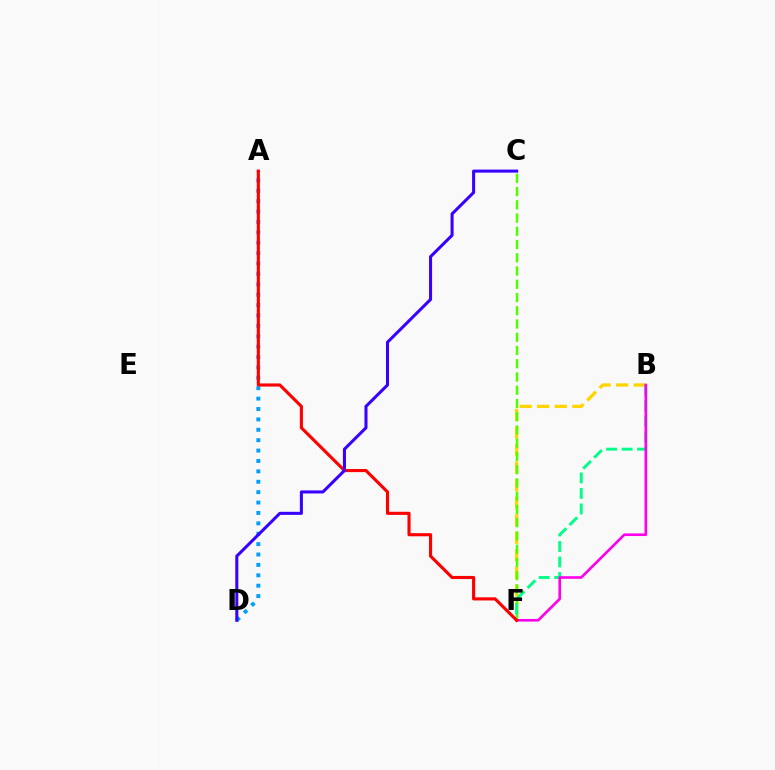{('B', 'F'): [{'color': '#ffd500', 'line_style': 'dashed', 'thickness': 2.38}, {'color': '#00ff86', 'line_style': 'dashed', 'thickness': 2.11}, {'color': '#ff00ed', 'line_style': 'solid', 'thickness': 1.9}], ('A', 'D'): [{'color': '#009eff', 'line_style': 'dotted', 'thickness': 2.82}], ('C', 'F'): [{'color': '#4fff00', 'line_style': 'dashed', 'thickness': 1.8}], ('A', 'F'): [{'color': '#ff0000', 'line_style': 'solid', 'thickness': 2.25}], ('C', 'D'): [{'color': '#3700ff', 'line_style': 'solid', 'thickness': 2.19}]}